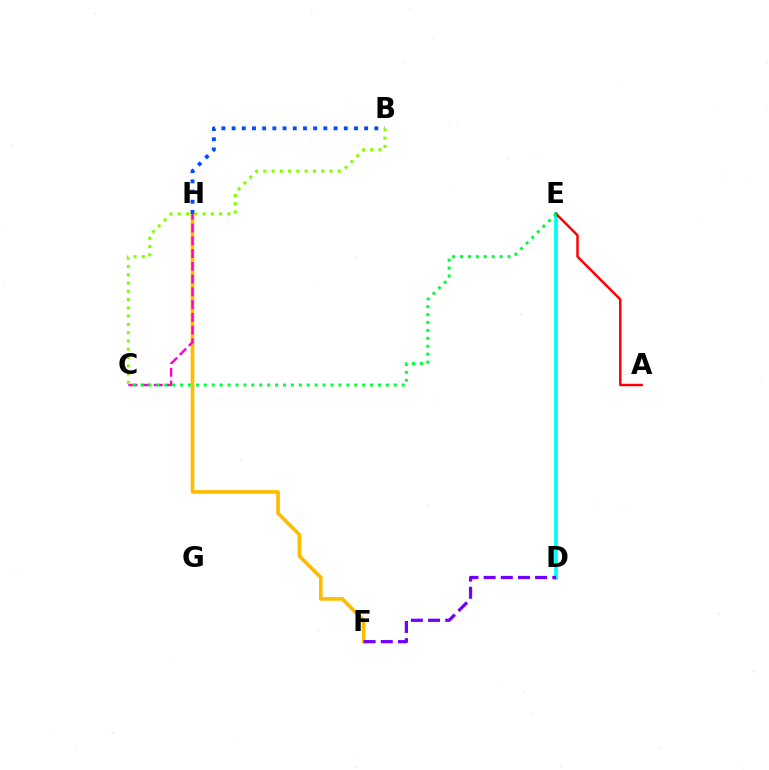{('D', 'E'): [{'color': '#00fff6', 'line_style': 'solid', 'thickness': 2.74}], ('F', 'H'): [{'color': '#ffbd00', 'line_style': 'solid', 'thickness': 2.64}], ('D', 'F'): [{'color': '#7200ff', 'line_style': 'dashed', 'thickness': 2.33}], ('A', 'E'): [{'color': '#ff0000', 'line_style': 'solid', 'thickness': 1.76}], ('C', 'H'): [{'color': '#ff00cf', 'line_style': 'dashed', 'thickness': 1.73}], ('B', 'H'): [{'color': '#004bff', 'line_style': 'dotted', 'thickness': 2.77}], ('B', 'C'): [{'color': '#84ff00', 'line_style': 'dotted', 'thickness': 2.25}], ('C', 'E'): [{'color': '#00ff39', 'line_style': 'dotted', 'thickness': 2.15}]}